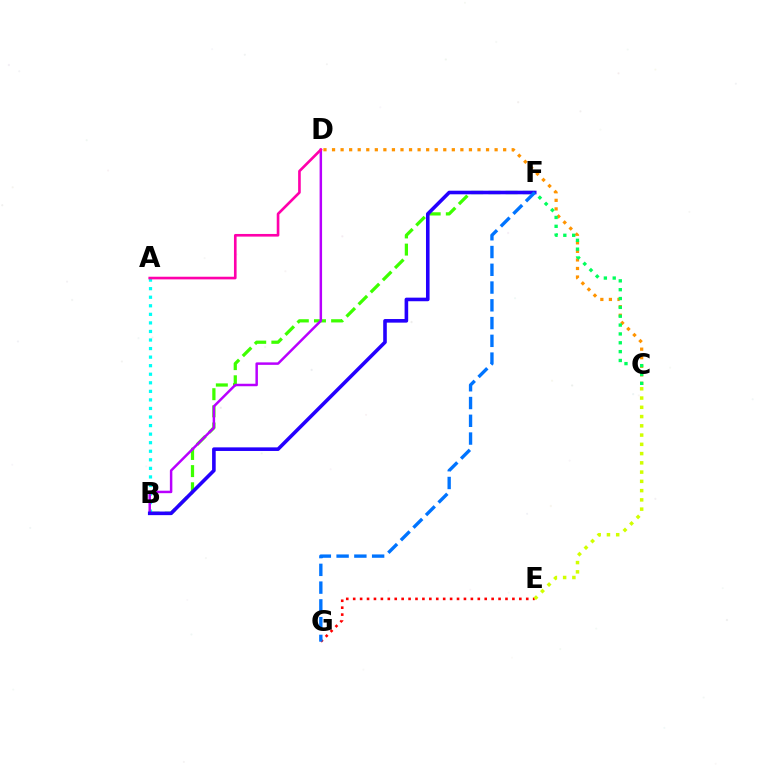{('B', 'F'): [{'color': '#3dff00', 'line_style': 'dashed', 'thickness': 2.33}, {'color': '#2500ff', 'line_style': 'solid', 'thickness': 2.59}], ('A', 'B'): [{'color': '#00fff6', 'line_style': 'dotted', 'thickness': 2.32}], ('B', 'D'): [{'color': '#b900ff', 'line_style': 'solid', 'thickness': 1.79}], ('C', 'D'): [{'color': '#ff9400', 'line_style': 'dotted', 'thickness': 2.32}], ('E', 'G'): [{'color': '#ff0000', 'line_style': 'dotted', 'thickness': 1.88}], ('A', 'D'): [{'color': '#ff00ac', 'line_style': 'solid', 'thickness': 1.9}], ('F', 'G'): [{'color': '#0074ff', 'line_style': 'dashed', 'thickness': 2.41}], ('C', 'F'): [{'color': '#00ff5c', 'line_style': 'dotted', 'thickness': 2.4}], ('C', 'E'): [{'color': '#d1ff00', 'line_style': 'dotted', 'thickness': 2.52}]}